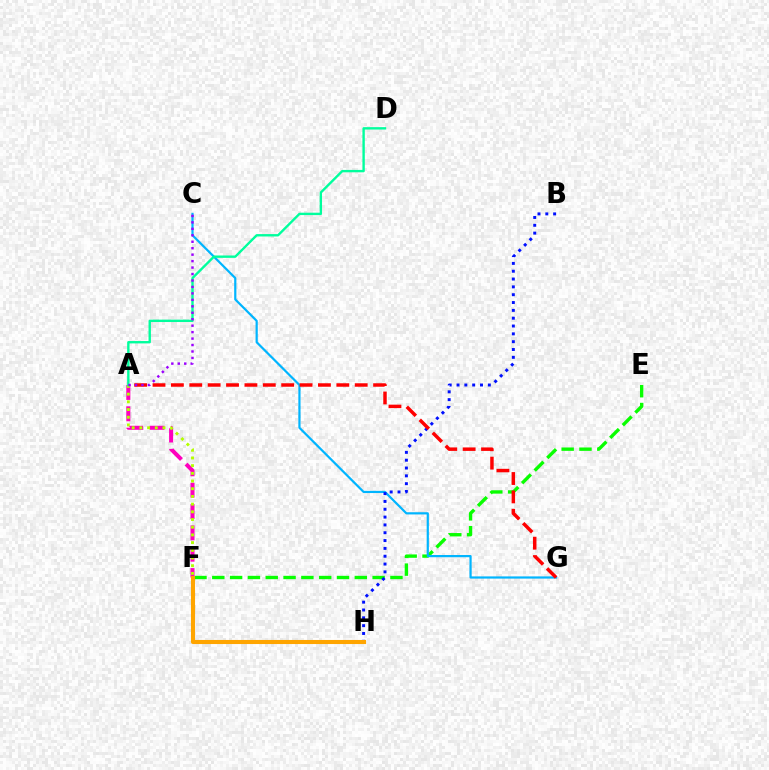{('A', 'F'): [{'color': '#ff00bd', 'line_style': 'dashed', 'thickness': 2.9}, {'color': '#b3ff00', 'line_style': 'dotted', 'thickness': 2.09}], ('E', 'F'): [{'color': '#08ff00', 'line_style': 'dashed', 'thickness': 2.42}], ('C', 'G'): [{'color': '#00b5ff', 'line_style': 'solid', 'thickness': 1.59}], ('B', 'H'): [{'color': '#0010ff', 'line_style': 'dotted', 'thickness': 2.13}], ('F', 'H'): [{'color': '#ffa500', 'line_style': 'solid', 'thickness': 2.94}], ('A', 'G'): [{'color': '#ff0000', 'line_style': 'dashed', 'thickness': 2.5}], ('A', 'D'): [{'color': '#00ff9d', 'line_style': 'solid', 'thickness': 1.71}], ('A', 'C'): [{'color': '#9b00ff', 'line_style': 'dotted', 'thickness': 1.75}]}